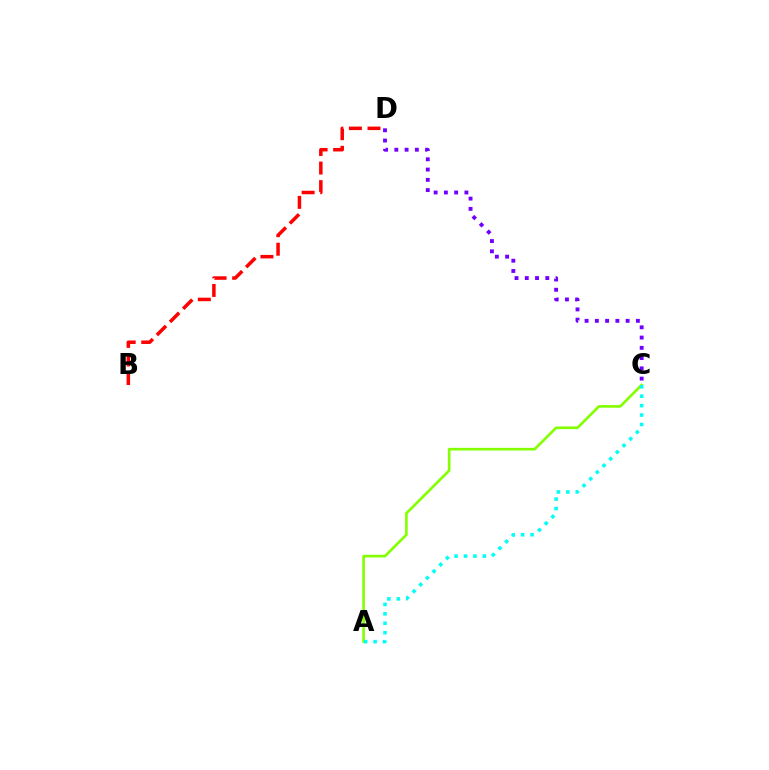{('A', 'C'): [{'color': '#84ff00', 'line_style': 'solid', 'thickness': 1.91}, {'color': '#00fff6', 'line_style': 'dotted', 'thickness': 2.56}], ('B', 'D'): [{'color': '#ff0000', 'line_style': 'dashed', 'thickness': 2.52}], ('C', 'D'): [{'color': '#7200ff', 'line_style': 'dotted', 'thickness': 2.79}]}